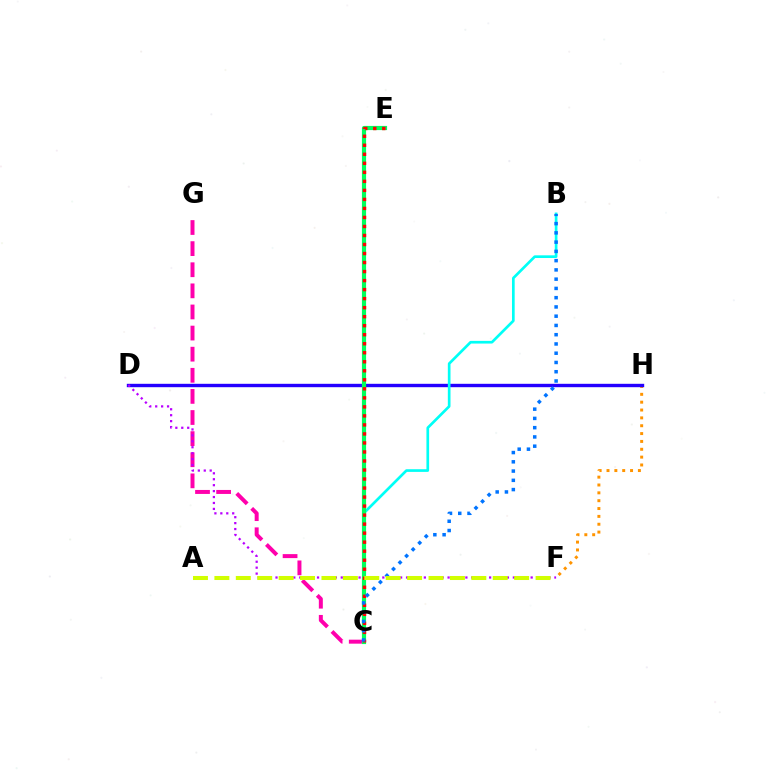{('C', 'E'): [{'color': '#3dff00', 'line_style': 'solid', 'thickness': 1.96}, {'color': '#00ff5c', 'line_style': 'solid', 'thickness': 3.0}, {'color': '#ff0000', 'line_style': 'dotted', 'thickness': 2.45}], ('F', 'H'): [{'color': '#ff9400', 'line_style': 'dotted', 'thickness': 2.13}], ('D', 'H'): [{'color': '#2500ff', 'line_style': 'solid', 'thickness': 2.44}], ('C', 'G'): [{'color': '#ff00ac', 'line_style': 'dashed', 'thickness': 2.87}], ('B', 'C'): [{'color': '#00fff6', 'line_style': 'solid', 'thickness': 1.93}, {'color': '#0074ff', 'line_style': 'dotted', 'thickness': 2.52}], ('D', 'F'): [{'color': '#b900ff', 'line_style': 'dotted', 'thickness': 1.61}], ('A', 'F'): [{'color': '#d1ff00', 'line_style': 'dashed', 'thickness': 2.91}]}